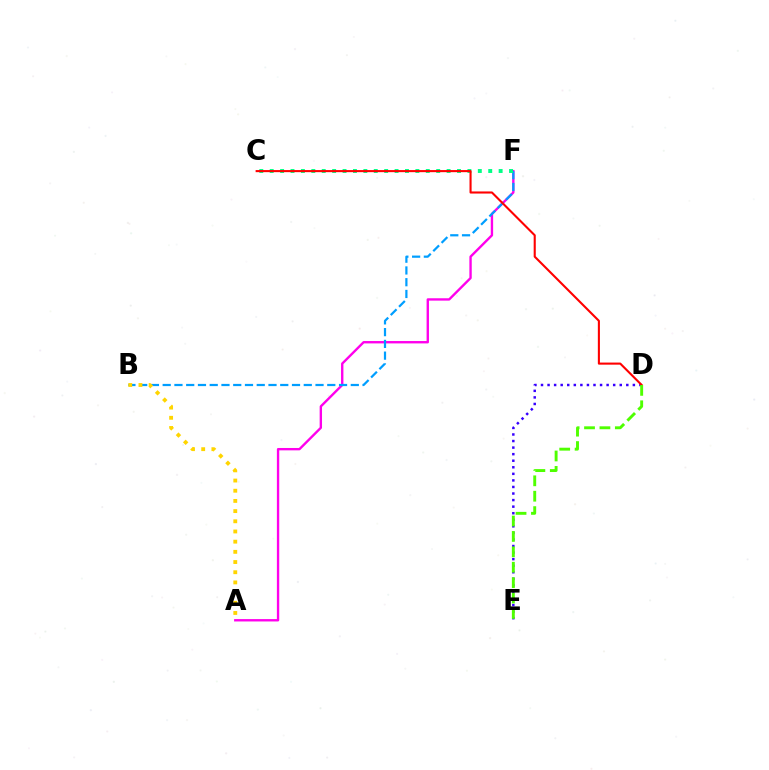{('A', 'F'): [{'color': '#ff00ed', 'line_style': 'solid', 'thickness': 1.71}], ('B', 'F'): [{'color': '#009eff', 'line_style': 'dashed', 'thickness': 1.6}], ('D', 'E'): [{'color': '#3700ff', 'line_style': 'dotted', 'thickness': 1.78}, {'color': '#4fff00', 'line_style': 'dashed', 'thickness': 2.09}], ('A', 'B'): [{'color': '#ffd500', 'line_style': 'dotted', 'thickness': 2.77}], ('C', 'F'): [{'color': '#00ff86', 'line_style': 'dotted', 'thickness': 2.83}], ('C', 'D'): [{'color': '#ff0000', 'line_style': 'solid', 'thickness': 1.51}]}